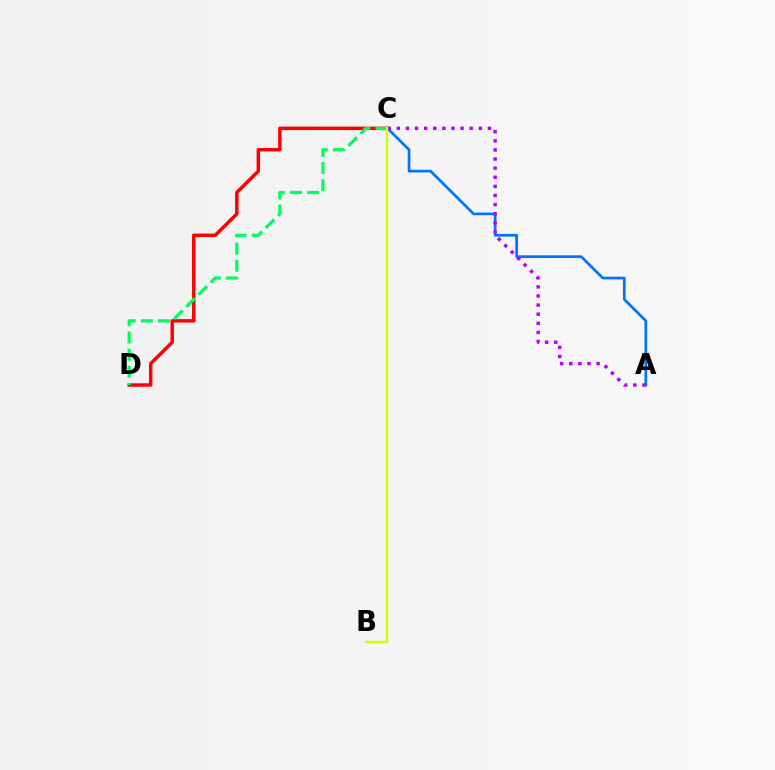{('C', 'D'): [{'color': '#ff0000', 'line_style': 'solid', 'thickness': 2.49}, {'color': '#00ff5c', 'line_style': 'dashed', 'thickness': 2.33}], ('A', 'C'): [{'color': '#0074ff', 'line_style': 'solid', 'thickness': 1.95}, {'color': '#b900ff', 'line_style': 'dotted', 'thickness': 2.47}], ('B', 'C'): [{'color': '#d1ff00', 'line_style': 'solid', 'thickness': 1.66}]}